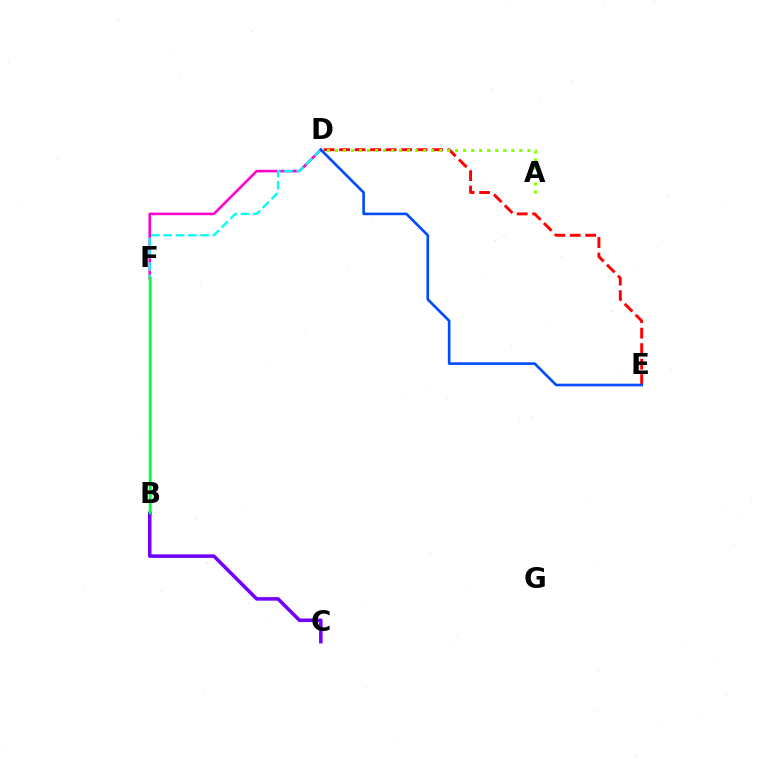{('D', 'E'): [{'color': '#ff0000', 'line_style': 'dashed', 'thickness': 2.1}, {'color': '#004bff', 'line_style': 'solid', 'thickness': 1.89}], ('D', 'F'): [{'color': '#ff00cf', 'line_style': 'solid', 'thickness': 1.85}, {'color': '#00fff6', 'line_style': 'dashed', 'thickness': 1.67}], ('A', 'D'): [{'color': '#84ff00', 'line_style': 'dotted', 'thickness': 2.18}], ('B', 'F'): [{'color': '#ffbd00', 'line_style': 'solid', 'thickness': 1.9}, {'color': '#00ff39', 'line_style': 'solid', 'thickness': 1.73}], ('B', 'C'): [{'color': '#7200ff', 'line_style': 'solid', 'thickness': 2.56}]}